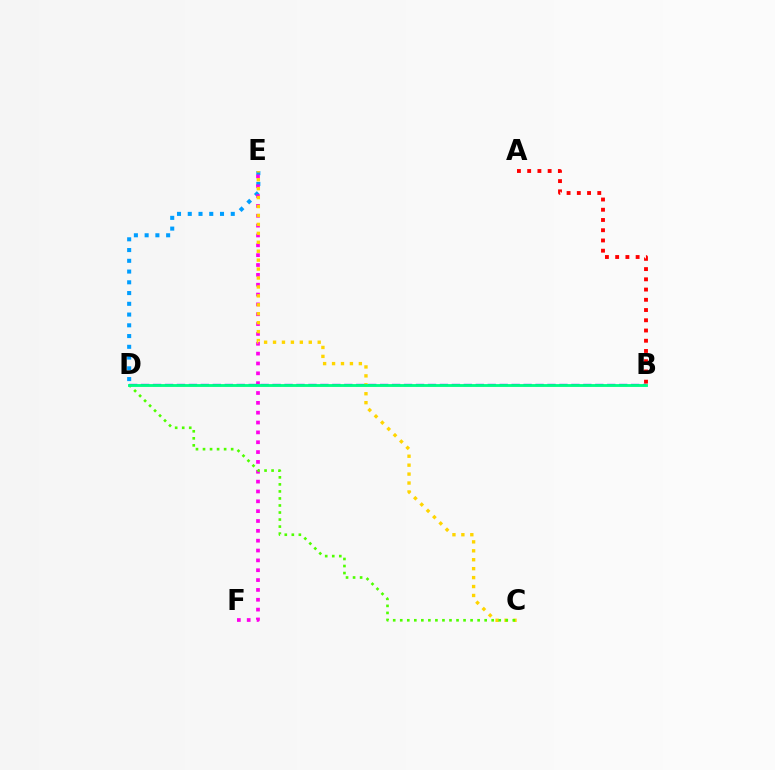{('A', 'B'): [{'color': '#ff0000', 'line_style': 'dotted', 'thickness': 2.78}], ('D', 'E'): [{'color': '#009eff', 'line_style': 'dotted', 'thickness': 2.92}], ('E', 'F'): [{'color': '#ff00ed', 'line_style': 'dotted', 'thickness': 2.68}], ('C', 'E'): [{'color': '#ffd500', 'line_style': 'dotted', 'thickness': 2.43}], ('B', 'D'): [{'color': '#3700ff', 'line_style': 'dashed', 'thickness': 1.62}, {'color': '#00ff86', 'line_style': 'solid', 'thickness': 2.06}], ('C', 'D'): [{'color': '#4fff00', 'line_style': 'dotted', 'thickness': 1.91}]}